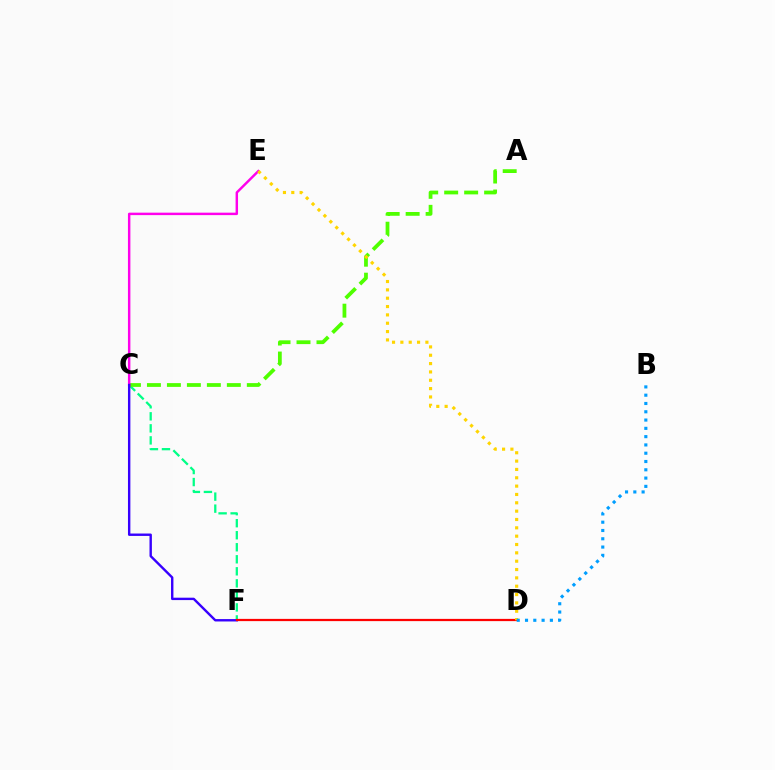{('C', 'F'): [{'color': '#00ff86', 'line_style': 'dashed', 'thickness': 1.63}, {'color': '#3700ff', 'line_style': 'solid', 'thickness': 1.73}], ('A', 'C'): [{'color': '#4fff00', 'line_style': 'dashed', 'thickness': 2.71}], ('C', 'E'): [{'color': '#ff00ed', 'line_style': 'solid', 'thickness': 1.76}], ('D', 'F'): [{'color': '#ff0000', 'line_style': 'solid', 'thickness': 1.61}], ('D', 'E'): [{'color': '#ffd500', 'line_style': 'dotted', 'thickness': 2.27}], ('B', 'D'): [{'color': '#009eff', 'line_style': 'dotted', 'thickness': 2.25}]}